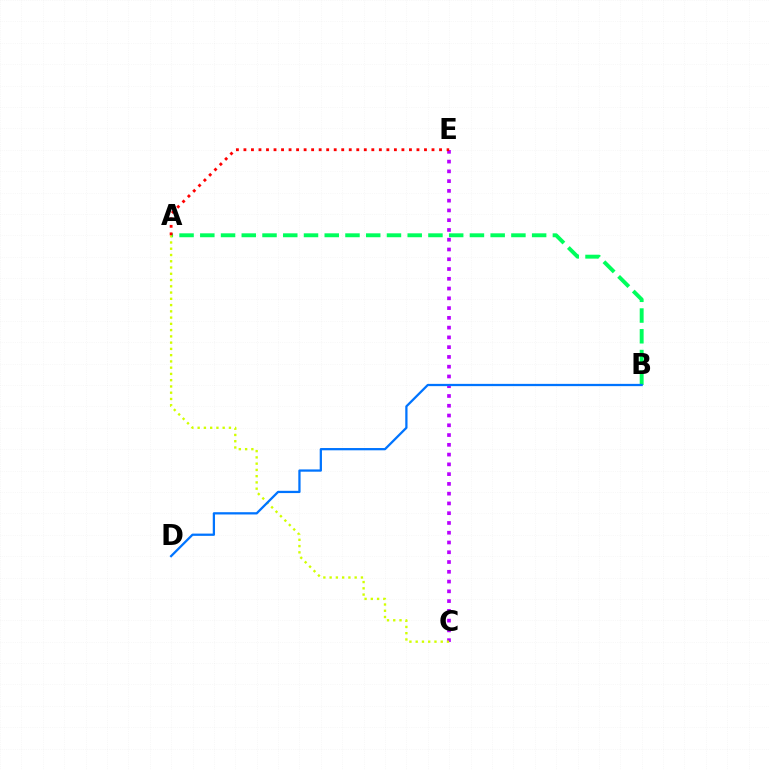{('A', 'B'): [{'color': '#00ff5c', 'line_style': 'dashed', 'thickness': 2.82}], ('C', 'E'): [{'color': '#b900ff', 'line_style': 'dotted', 'thickness': 2.65}], ('A', 'C'): [{'color': '#d1ff00', 'line_style': 'dotted', 'thickness': 1.7}], ('B', 'D'): [{'color': '#0074ff', 'line_style': 'solid', 'thickness': 1.63}], ('A', 'E'): [{'color': '#ff0000', 'line_style': 'dotted', 'thickness': 2.04}]}